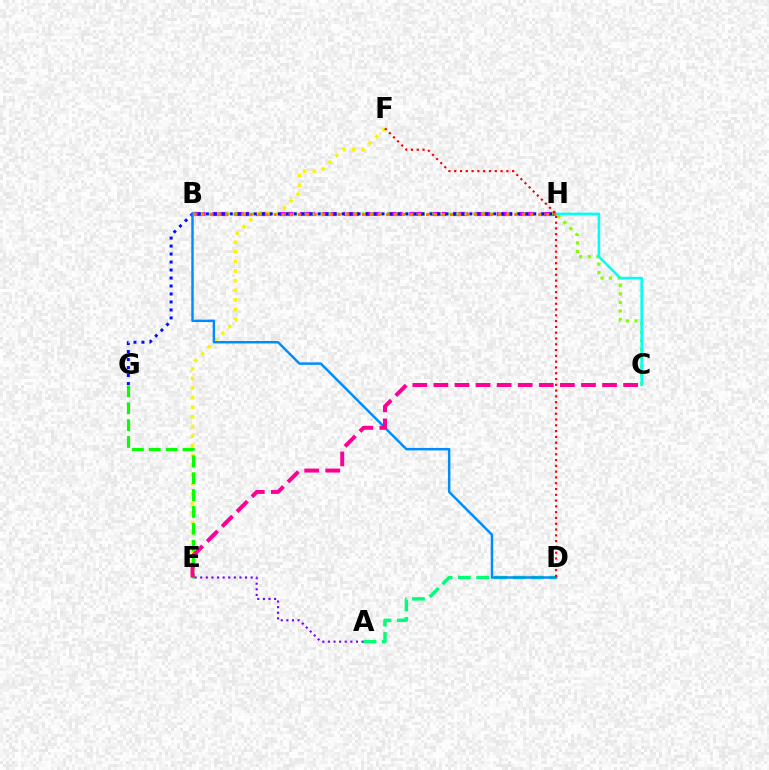{('B', 'H'): [{'color': '#ee00ff', 'line_style': 'dashed', 'thickness': 2.98}, {'color': '#ff7c00', 'line_style': 'dotted', 'thickness': 2.18}], ('B', 'C'): [{'color': '#84ff00', 'line_style': 'dotted', 'thickness': 2.32}], ('E', 'F'): [{'color': '#fcf500', 'line_style': 'dotted', 'thickness': 2.61}], ('C', 'H'): [{'color': '#00fff6', 'line_style': 'solid', 'thickness': 1.84}], ('E', 'G'): [{'color': '#08ff00', 'line_style': 'dashed', 'thickness': 2.29}], ('G', 'H'): [{'color': '#0010ff', 'line_style': 'dotted', 'thickness': 2.17}], ('A', 'D'): [{'color': '#00ff74', 'line_style': 'dashed', 'thickness': 2.48}], ('B', 'D'): [{'color': '#008cff', 'line_style': 'solid', 'thickness': 1.78}], ('A', 'E'): [{'color': '#7200ff', 'line_style': 'dotted', 'thickness': 1.52}], ('D', 'F'): [{'color': '#ff0000', 'line_style': 'dotted', 'thickness': 1.57}], ('C', 'E'): [{'color': '#ff0094', 'line_style': 'dashed', 'thickness': 2.86}]}